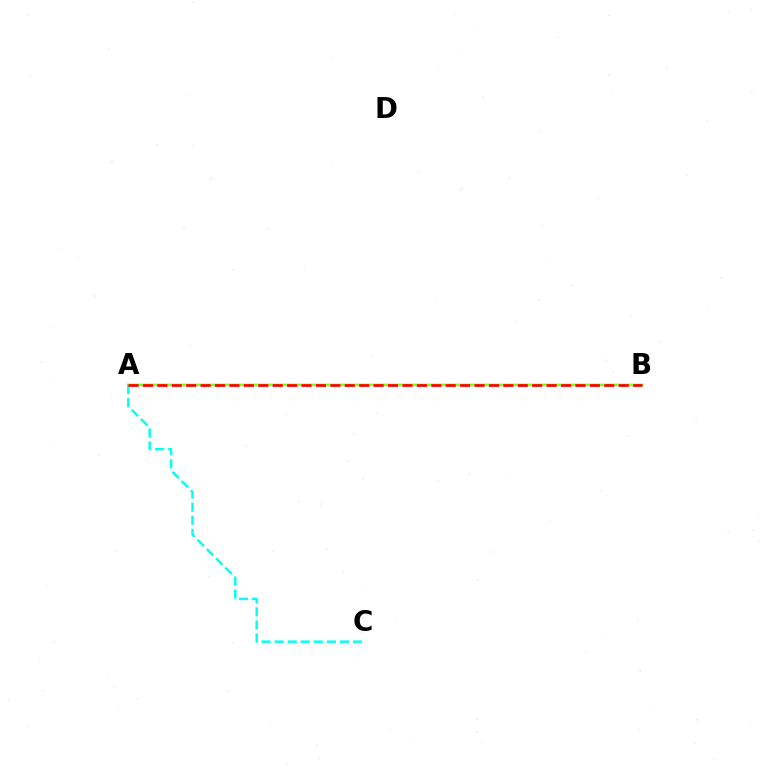{('A', 'B'): [{'color': '#7200ff', 'line_style': 'solid', 'thickness': 1.58}, {'color': '#84ff00', 'line_style': 'solid', 'thickness': 1.56}, {'color': '#ff0000', 'line_style': 'dashed', 'thickness': 1.96}], ('A', 'C'): [{'color': '#00fff6', 'line_style': 'dashed', 'thickness': 1.78}]}